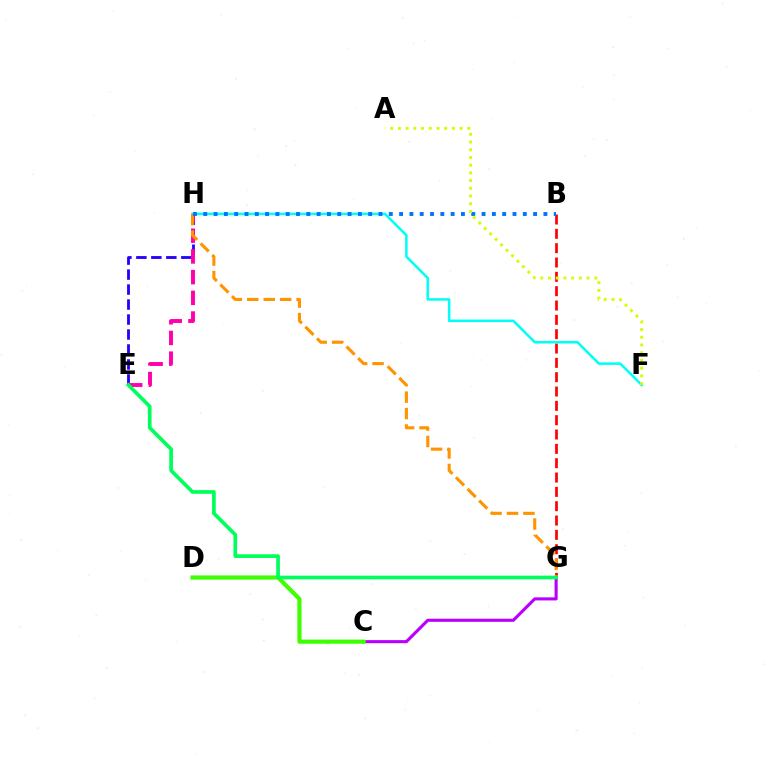{('C', 'G'): [{'color': '#b900ff', 'line_style': 'solid', 'thickness': 2.23}], ('B', 'G'): [{'color': '#ff0000', 'line_style': 'dashed', 'thickness': 1.95}], ('E', 'H'): [{'color': '#2500ff', 'line_style': 'dashed', 'thickness': 2.04}, {'color': '#ff00ac', 'line_style': 'dashed', 'thickness': 2.81}], ('F', 'H'): [{'color': '#00fff6', 'line_style': 'solid', 'thickness': 1.82}], ('C', 'D'): [{'color': '#3dff00', 'line_style': 'solid', 'thickness': 2.98}], ('G', 'H'): [{'color': '#ff9400', 'line_style': 'dashed', 'thickness': 2.23}], ('B', 'H'): [{'color': '#0074ff', 'line_style': 'dotted', 'thickness': 2.8}], ('A', 'F'): [{'color': '#d1ff00', 'line_style': 'dotted', 'thickness': 2.1}], ('E', 'G'): [{'color': '#00ff5c', 'line_style': 'solid', 'thickness': 2.65}]}